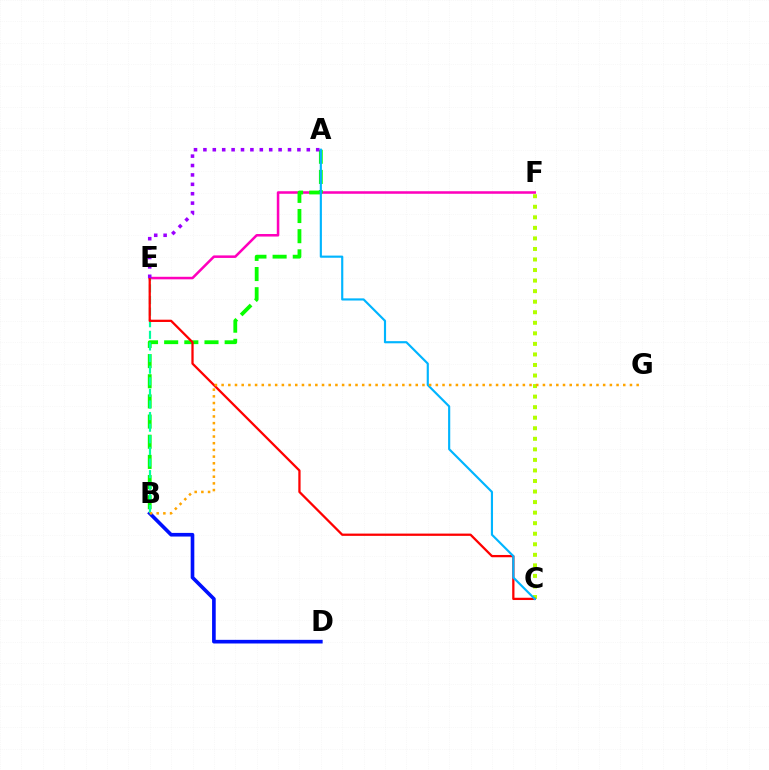{('B', 'D'): [{'color': '#0010ff', 'line_style': 'solid', 'thickness': 2.62}], ('E', 'F'): [{'color': '#ff00bd', 'line_style': 'solid', 'thickness': 1.83}], ('C', 'F'): [{'color': '#b3ff00', 'line_style': 'dotted', 'thickness': 2.87}], ('A', 'B'): [{'color': '#08ff00', 'line_style': 'dashed', 'thickness': 2.74}], ('B', 'E'): [{'color': '#00ff9d', 'line_style': 'dashed', 'thickness': 1.58}], ('C', 'E'): [{'color': '#ff0000', 'line_style': 'solid', 'thickness': 1.64}], ('A', 'C'): [{'color': '#00b5ff', 'line_style': 'solid', 'thickness': 1.55}], ('B', 'G'): [{'color': '#ffa500', 'line_style': 'dotted', 'thickness': 1.82}], ('A', 'E'): [{'color': '#9b00ff', 'line_style': 'dotted', 'thickness': 2.55}]}